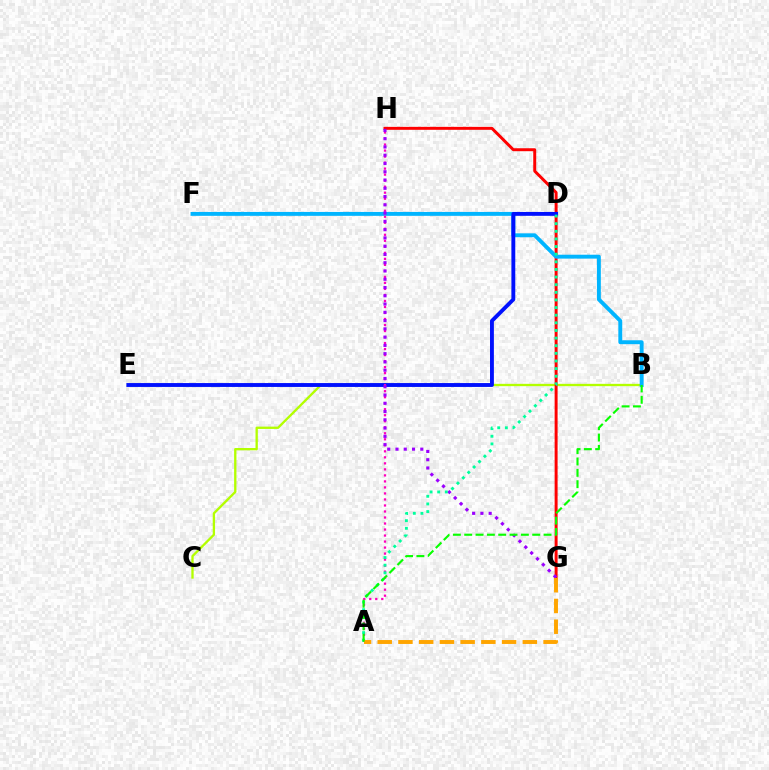{('B', 'C'): [{'color': '#b3ff00', 'line_style': 'solid', 'thickness': 1.67}], ('G', 'H'): [{'color': '#ff0000', 'line_style': 'solid', 'thickness': 2.13}, {'color': '#9b00ff', 'line_style': 'dotted', 'thickness': 2.25}], ('B', 'F'): [{'color': '#00b5ff', 'line_style': 'solid', 'thickness': 2.81}], ('D', 'E'): [{'color': '#0010ff', 'line_style': 'solid', 'thickness': 2.79}], ('A', 'H'): [{'color': '#ff00bd', 'line_style': 'dotted', 'thickness': 1.63}], ('A', 'D'): [{'color': '#00ff9d', 'line_style': 'dotted', 'thickness': 2.07}], ('A', 'G'): [{'color': '#ffa500', 'line_style': 'dashed', 'thickness': 2.82}], ('A', 'B'): [{'color': '#08ff00', 'line_style': 'dashed', 'thickness': 1.54}]}